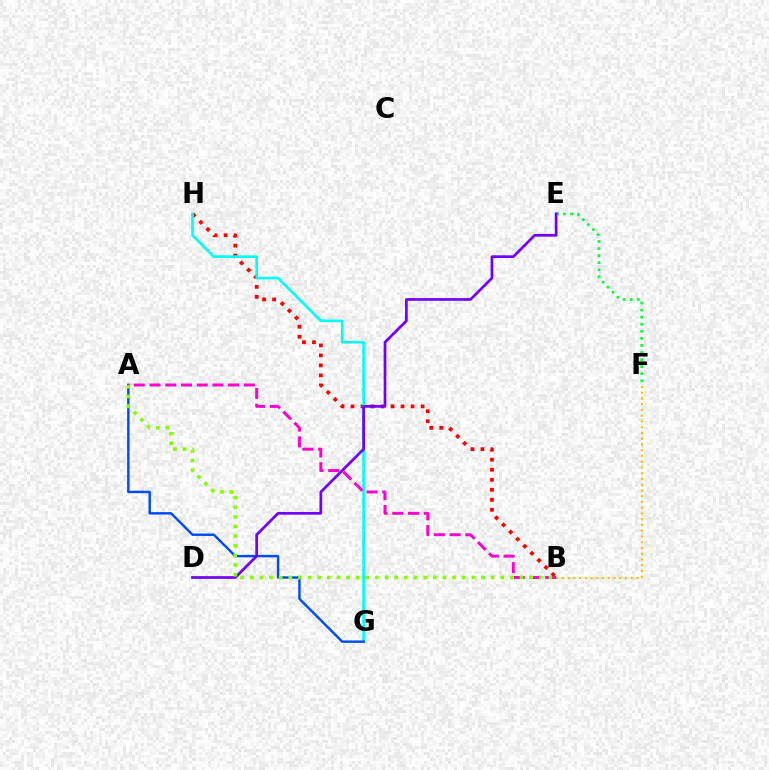{('B', 'H'): [{'color': '#ff0000', 'line_style': 'dotted', 'thickness': 2.72}], ('G', 'H'): [{'color': '#00fff6', 'line_style': 'solid', 'thickness': 1.91}], ('A', 'G'): [{'color': '#004bff', 'line_style': 'solid', 'thickness': 1.76}], ('E', 'F'): [{'color': '#00ff39', 'line_style': 'dotted', 'thickness': 1.92}], ('D', 'E'): [{'color': '#7200ff', 'line_style': 'solid', 'thickness': 1.95}], ('A', 'B'): [{'color': '#ff00cf', 'line_style': 'dashed', 'thickness': 2.14}, {'color': '#84ff00', 'line_style': 'dotted', 'thickness': 2.62}], ('B', 'F'): [{'color': '#ffbd00', 'line_style': 'dotted', 'thickness': 1.56}]}